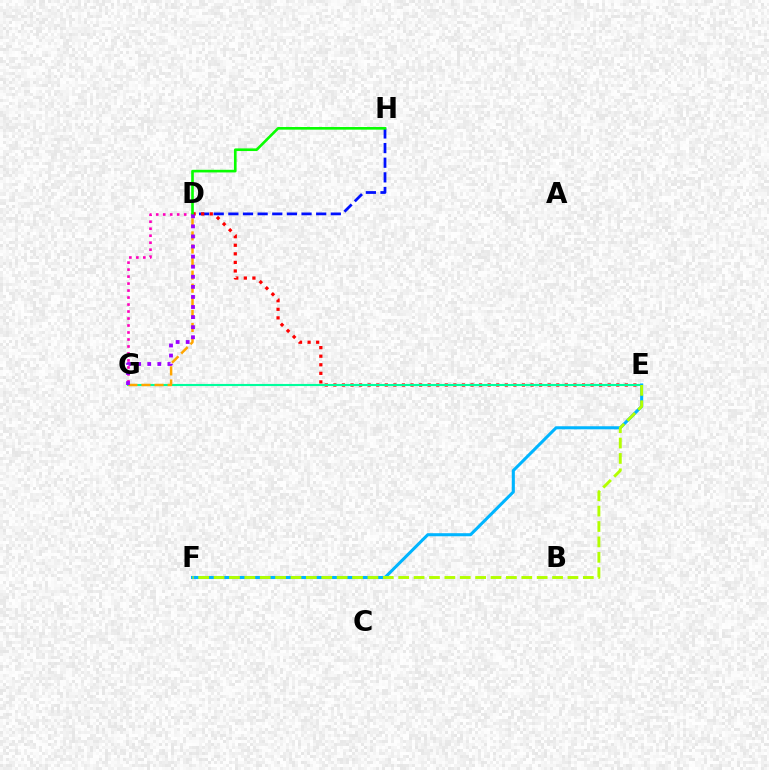{('D', 'G'): [{'color': '#ff00bd', 'line_style': 'dotted', 'thickness': 1.9}, {'color': '#ffa500', 'line_style': 'dashed', 'thickness': 1.78}, {'color': '#9b00ff', 'line_style': 'dotted', 'thickness': 2.74}], ('D', 'H'): [{'color': '#0010ff', 'line_style': 'dashed', 'thickness': 1.99}, {'color': '#08ff00', 'line_style': 'solid', 'thickness': 1.91}], ('D', 'E'): [{'color': '#ff0000', 'line_style': 'dotted', 'thickness': 2.33}], ('E', 'G'): [{'color': '#00ff9d', 'line_style': 'solid', 'thickness': 1.53}], ('E', 'F'): [{'color': '#00b5ff', 'line_style': 'solid', 'thickness': 2.2}, {'color': '#b3ff00', 'line_style': 'dashed', 'thickness': 2.09}]}